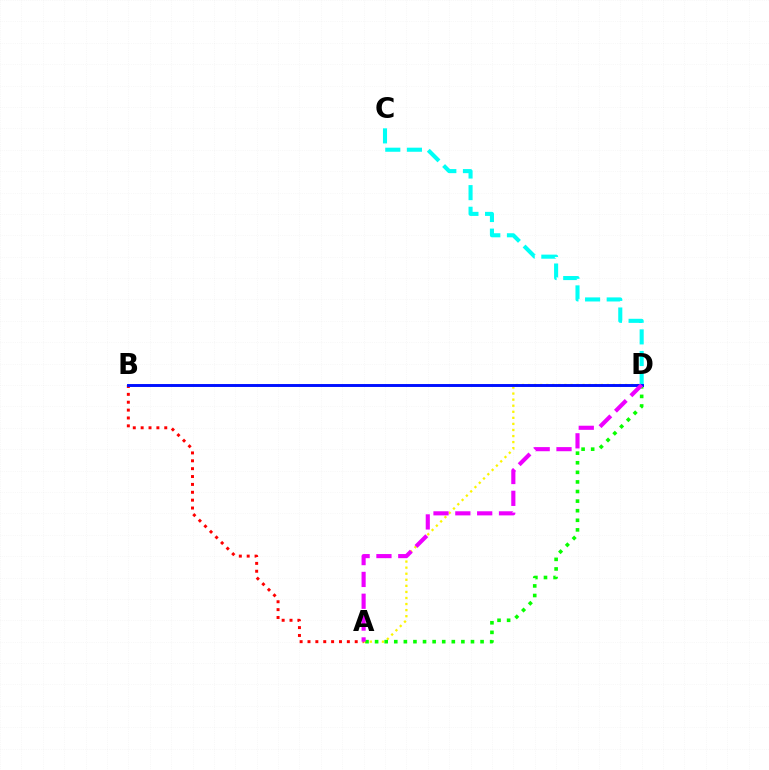{('A', 'D'): [{'color': '#fcf500', 'line_style': 'dotted', 'thickness': 1.65}, {'color': '#08ff00', 'line_style': 'dotted', 'thickness': 2.61}, {'color': '#ee00ff', 'line_style': 'dashed', 'thickness': 2.97}], ('C', 'D'): [{'color': '#00fff6', 'line_style': 'dashed', 'thickness': 2.94}], ('A', 'B'): [{'color': '#ff0000', 'line_style': 'dotted', 'thickness': 2.14}], ('B', 'D'): [{'color': '#0010ff', 'line_style': 'solid', 'thickness': 2.1}]}